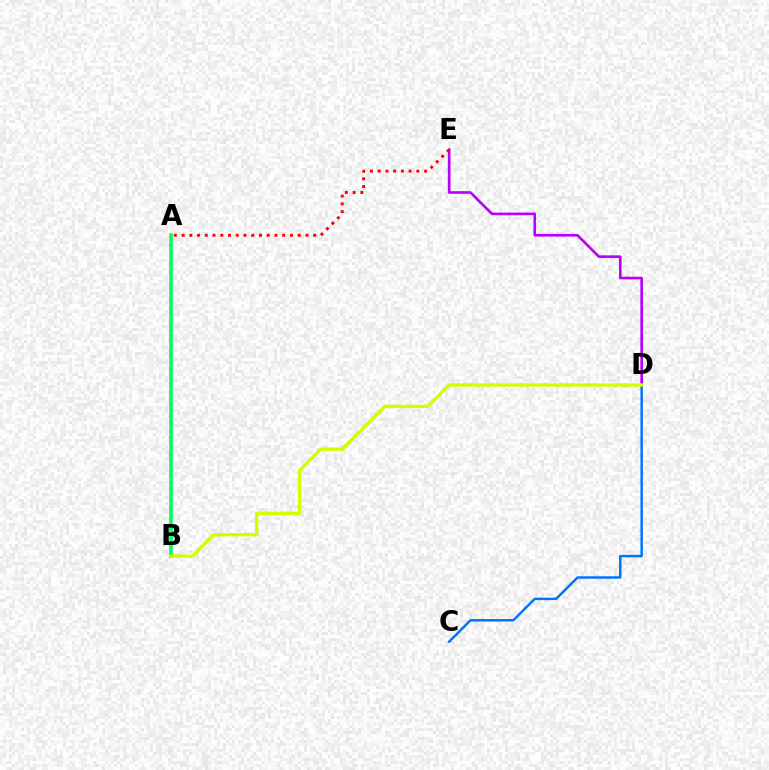{('D', 'E'): [{'color': '#b900ff', 'line_style': 'solid', 'thickness': 1.9}], ('C', 'D'): [{'color': '#0074ff', 'line_style': 'solid', 'thickness': 1.78}], ('A', 'B'): [{'color': '#00ff5c', 'line_style': 'solid', 'thickness': 2.55}], ('A', 'E'): [{'color': '#ff0000', 'line_style': 'dotted', 'thickness': 2.1}], ('B', 'D'): [{'color': '#d1ff00', 'line_style': 'solid', 'thickness': 2.41}]}